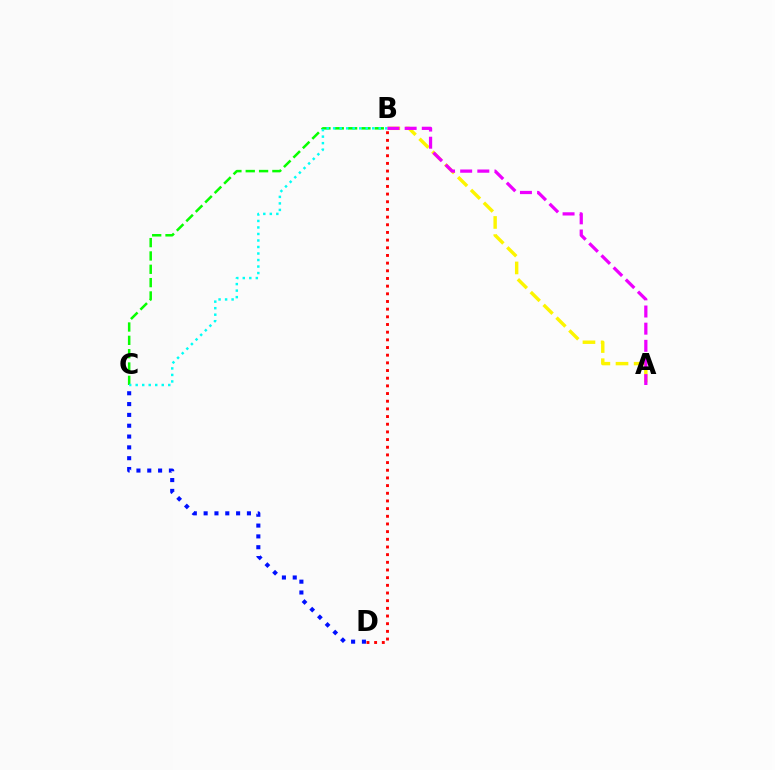{('A', 'B'): [{'color': '#fcf500', 'line_style': 'dashed', 'thickness': 2.46}, {'color': '#ee00ff', 'line_style': 'dashed', 'thickness': 2.33}], ('B', 'C'): [{'color': '#08ff00', 'line_style': 'dashed', 'thickness': 1.81}, {'color': '#00fff6', 'line_style': 'dotted', 'thickness': 1.77}], ('C', 'D'): [{'color': '#0010ff', 'line_style': 'dotted', 'thickness': 2.94}], ('B', 'D'): [{'color': '#ff0000', 'line_style': 'dotted', 'thickness': 2.08}]}